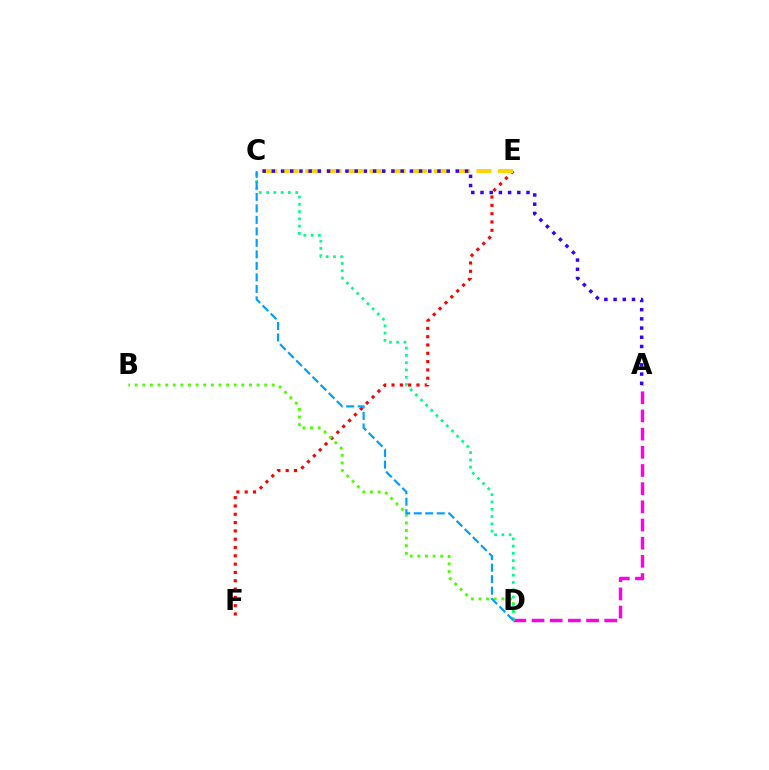{('E', 'F'): [{'color': '#ff0000', 'line_style': 'dotted', 'thickness': 2.26}], ('C', 'E'): [{'color': '#ffd500', 'line_style': 'dashed', 'thickness': 2.91}], ('A', 'C'): [{'color': '#3700ff', 'line_style': 'dotted', 'thickness': 2.5}], ('A', 'D'): [{'color': '#ff00ed', 'line_style': 'dashed', 'thickness': 2.47}], ('B', 'D'): [{'color': '#4fff00', 'line_style': 'dotted', 'thickness': 2.07}], ('C', 'D'): [{'color': '#00ff86', 'line_style': 'dotted', 'thickness': 1.98}, {'color': '#009eff', 'line_style': 'dashed', 'thickness': 1.56}]}